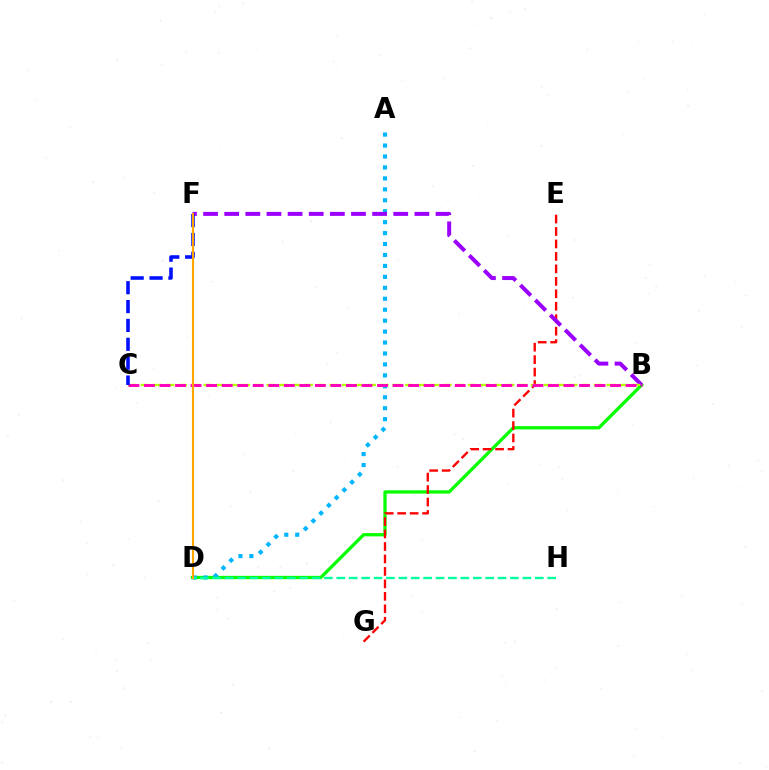{('B', 'D'): [{'color': '#08ff00', 'line_style': 'solid', 'thickness': 2.37}], ('A', 'D'): [{'color': '#00b5ff', 'line_style': 'dotted', 'thickness': 2.97}], ('E', 'G'): [{'color': '#ff0000', 'line_style': 'dashed', 'thickness': 1.69}], ('B', 'F'): [{'color': '#9b00ff', 'line_style': 'dashed', 'thickness': 2.87}], ('B', 'C'): [{'color': '#b3ff00', 'line_style': 'dashed', 'thickness': 1.71}, {'color': '#ff00bd', 'line_style': 'dashed', 'thickness': 2.11}], ('D', 'H'): [{'color': '#00ff9d', 'line_style': 'dashed', 'thickness': 1.69}], ('C', 'F'): [{'color': '#0010ff', 'line_style': 'dashed', 'thickness': 2.56}], ('D', 'F'): [{'color': '#ffa500', 'line_style': 'solid', 'thickness': 1.52}]}